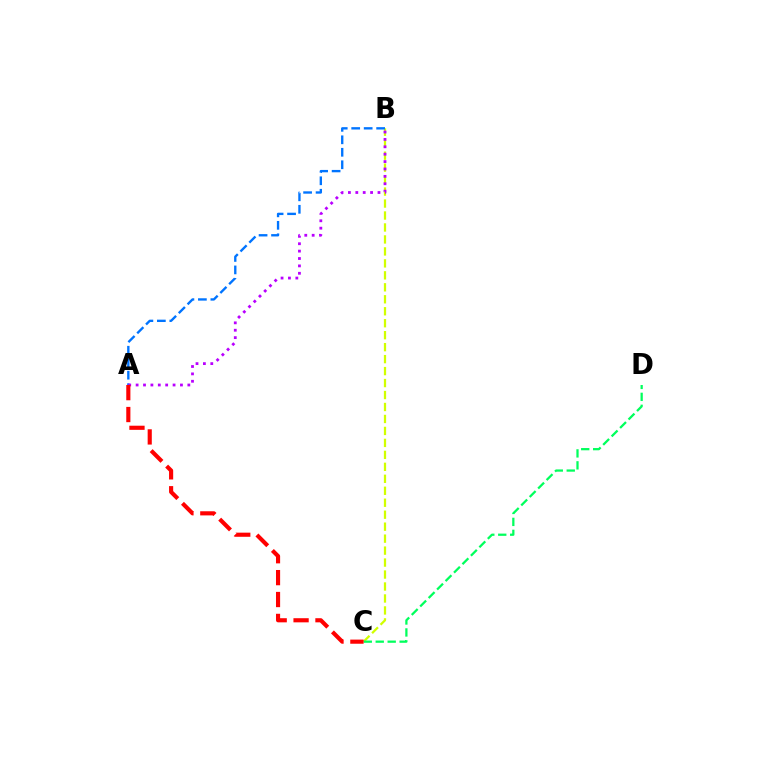{('B', 'C'): [{'color': '#d1ff00', 'line_style': 'dashed', 'thickness': 1.63}], ('A', 'B'): [{'color': '#0074ff', 'line_style': 'dashed', 'thickness': 1.69}, {'color': '#b900ff', 'line_style': 'dotted', 'thickness': 2.01}], ('C', 'D'): [{'color': '#00ff5c', 'line_style': 'dashed', 'thickness': 1.62}], ('A', 'C'): [{'color': '#ff0000', 'line_style': 'dashed', 'thickness': 2.97}]}